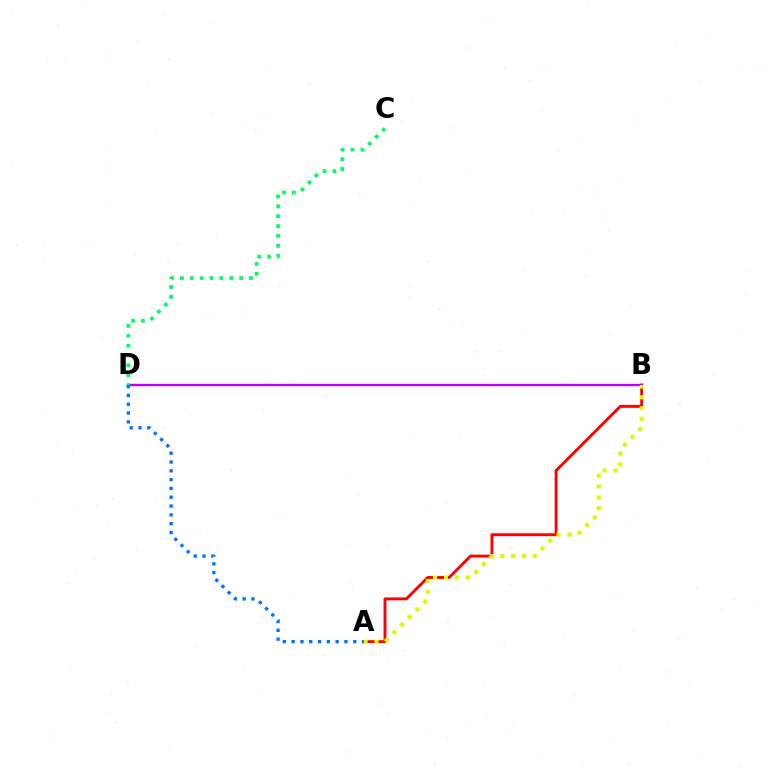{('A', 'B'): [{'color': '#ff0000', 'line_style': 'solid', 'thickness': 2.08}, {'color': '#d1ff00', 'line_style': 'dotted', 'thickness': 2.95}], ('B', 'D'): [{'color': '#b900ff', 'line_style': 'solid', 'thickness': 1.67}], ('C', 'D'): [{'color': '#00ff5c', 'line_style': 'dotted', 'thickness': 2.68}], ('A', 'D'): [{'color': '#0074ff', 'line_style': 'dotted', 'thickness': 2.39}]}